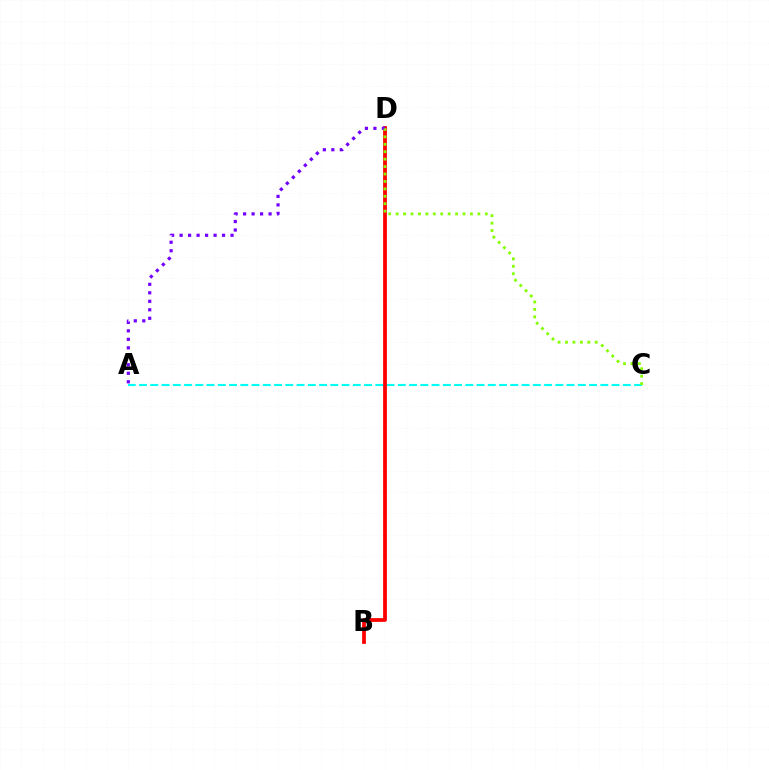{('A', 'C'): [{'color': '#00fff6', 'line_style': 'dashed', 'thickness': 1.53}], ('B', 'D'): [{'color': '#ff0000', 'line_style': 'solid', 'thickness': 2.7}], ('A', 'D'): [{'color': '#7200ff', 'line_style': 'dotted', 'thickness': 2.31}], ('C', 'D'): [{'color': '#84ff00', 'line_style': 'dotted', 'thickness': 2.02}]}